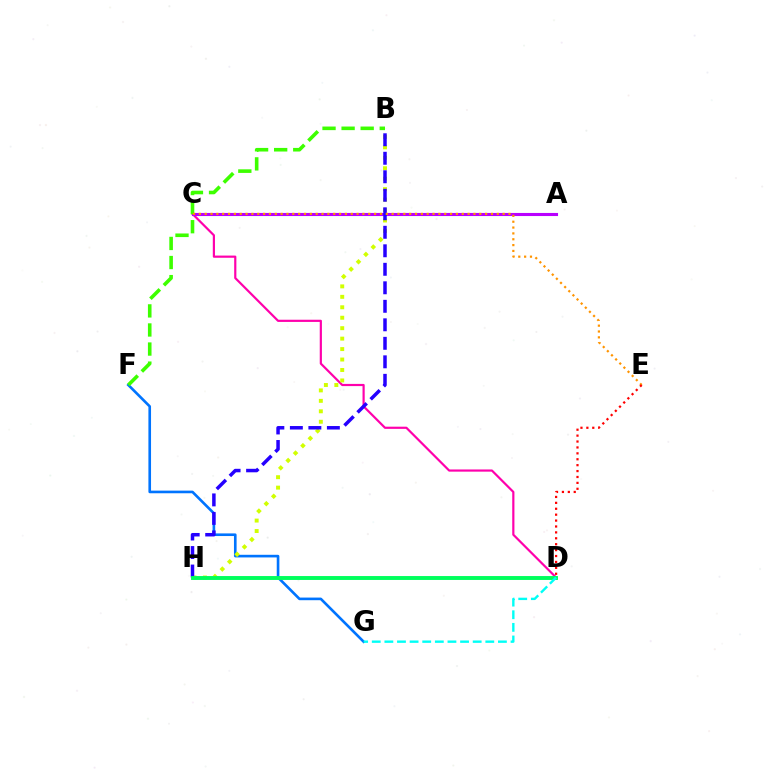{('C', 'D'): [{'color': '#ff00ac', 'line_style': 'solid', 'thickness': 1.57}], ('A', 'C'): [{'color': '#b900ff', 'line_style': 'solid', 'thickness': 2.22}], ('F', 'G'): [{'color': '#0074ff', 'line_style': 'solid', 'thickness': 1.9}], ('B', 'H'): [{'color': '#d1ff00', 'line_style': 'dotted', 'thickness': 2.84}, {'color': '#2500ff', 'line_style': 'dashed', 'thickness': 2.51}], ('B', 'F'): [{'color': '#3dff00', 'line_style': 'dashed', 'thickness': 2.59}], ('D', 'H'): [{'color': '#00ff5c', 'line_style': 'solid', 'thickness': 2.81}], ('C', 'E'): [{'color': '#ff9400', 'line_style': 'dotted', 'thickness': 1.59}], ('D', 'E'): [{'color': '#ff0000', 'line_style': 'dotted', 'thickness': 1.61}], ('D', 'G'): [{'color': '#00fff6', 'line_style': 'dashed', 'thickness': 1.71}]}